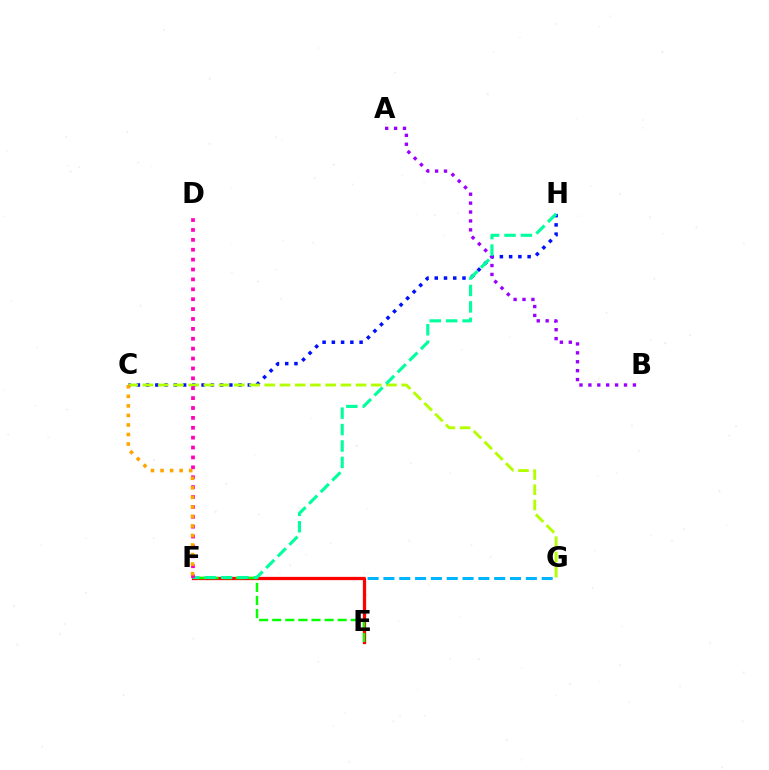{('C', 'H'): [{'color': '#0010ff', 'line_style': 'dotted', 'thickness': 2.51}], ('C', 'G'): [{'color': '#b3ff00', 'line_style': 'dashed', 'thickness': 2.07}], ('F', 'G'): [{'color': '#00b5ff', 'line_style': 'dashed', 'thickness': 2.15}], ('E', 'F'): [{'color': '#ff0000', 'line_style': 'solid', 'thickness': 2.35}, {'color': '#08ff00', 'line_style': 'dashed', 'thickness': 1.78}], ('A', 'B'): [{'color': '#9b00ff', 'line_style': 'dotted', 'thickness': 2.42}], ('F', 'H'): [{'color': '#00ff9d', 'line_style': 'dashed', 'thickness': 2.23}], ('D', 'F'): [{'color': '#ff00bd', 'line_style': 'dotted', 'thickness': 2.69}], ('C', 'F'): [{'color': '#ffa500', 'line_style': 'dotted', 'thickness': 2.59}]}